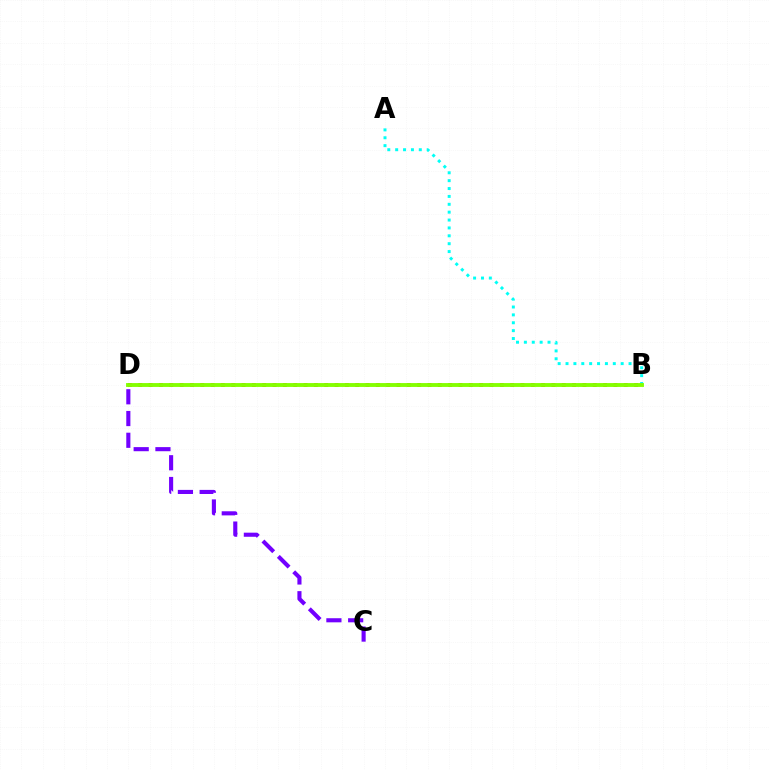{('A', 'B'): [{'color': '#00fff6', 'line_style': 'dotted', 'thickness': 2.14}], ('B', 'D'): [{'color': '#ff0000', 'line_style': 'dotted', 'thickness': 2.81}, {'color': '#84ff00', 'line_style': 'solid', 'thickness': 2.78}], ('C', 'D'): [{'color': '#7200ff', 'line_style': 'dashed', 'thickness': 2.95}]}